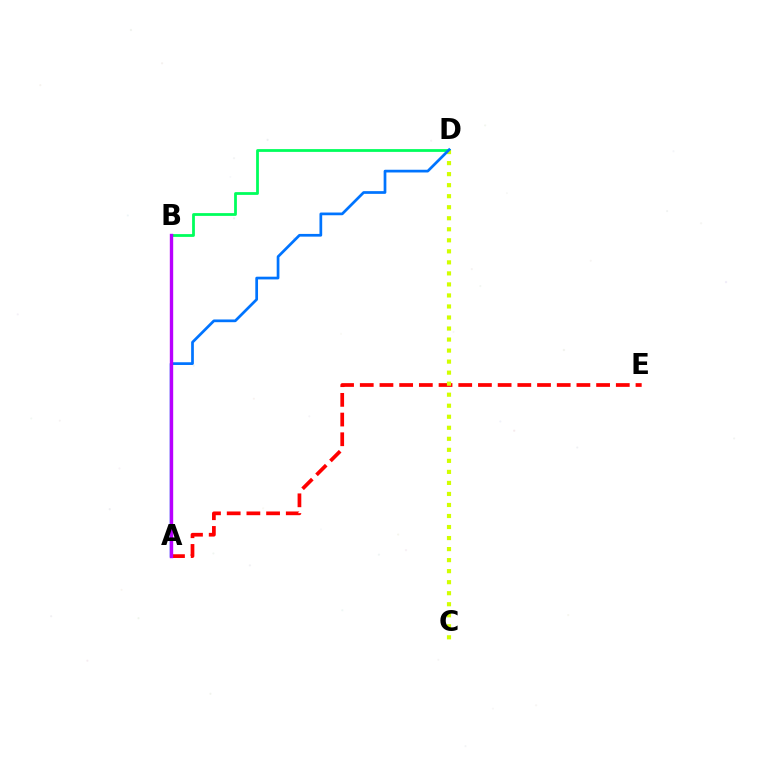{('B', 'D'): [{'color': '#00ff5c', 'line_style': 'solid', 'thickness': 2.0}], ('A', 'E'): [{'color': '#ff0000', 'line_style': 'dashed', 'thickness': 2.68}], ('C', 'D'): [{'color': '#d1ff00', 'line_style': 'dotted', 'thickness': 3.0}], ('A', 'D'): [{'color': '#0074ff', 'line_style': 'solid', 'thickness': 1.96}], ('A', 'B'): [{'color': '#b900ff', 'line_style': 'solid', 'thickness': 2.43}]}